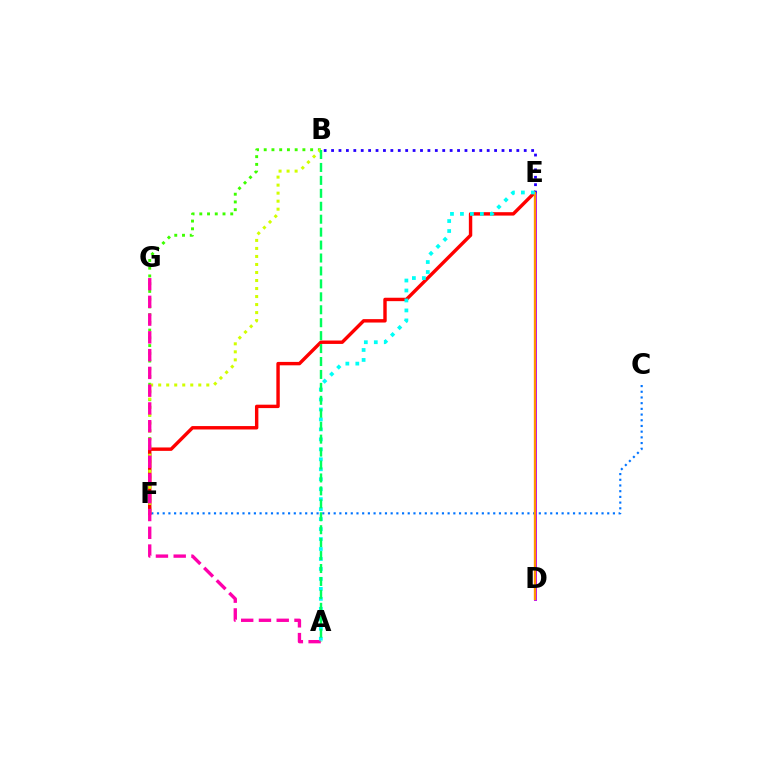{('B', 'F'): [{'color': '#3dff00', 'line_style': 'dotted', 'thickness': 2.1}, {'color': '#d1ff00', 'line_style': 'dotted', 'thickness': 2.18}], ('C', 'F'): [{'color': '#0074ff', 'line_style': 'dotted', 'thickness': 1.55}], ('E', 'F'): [{'color': '#ff0000', 'line_style': 'solid', 'thickness': 2.46}], ('D', 'E'): [{'color': '#b900ff', 'line_style': 'solid', 'thickness': 2.11}, {'color': '#ff9400', 'line_style': 'solid', 'thickness': 1.69}], ('B', 'E'): [{'color': '#2500ff', 'line_style': 'dotted', 'thickness': 2.01}], ('A', 'G'): [{'color': '#ff00ac', 'line_style': 'dashed', 'thickness': 2.41}], ('A', 'E'): [{'color': '#00fff6', 'line_style': 'dotted', 'thickness': 2.71}], ('A', 'B'): [{'color': '#00ff5c', 'line_style': 'dashed', 'thickness': 1.76}]}